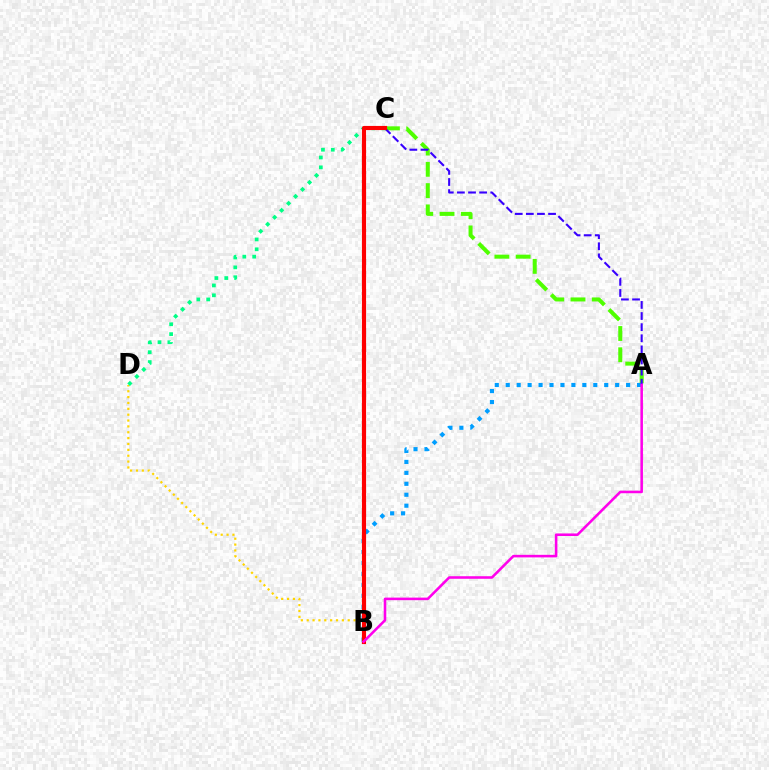{('B', 'D'): [{'color': '#ffd500', 'line_style': 'dotted', 'thickness': 1.59}], ('A', 'C'): [{'color': '#4fff00', 'line_style': 'dashed', 'thickness': 2.89}, {'color': '#3700ff', 'line_style': 'dashed', 'thickness': 1.51}], ('A', 'B'): [{'color': '#009eff', 'line_style': 'dotted', 'thickness': 2.97}, {'color': '#ff00ed', 'line_style': 'solid', 'thickness': 1.85}], ('C', 'D'): [{'color': '#00ff86', 'line_style': 'dotted', 'thickness': 2.68}], ('B', 'C'): [{'color': '#ff0000', 'line_style': 'solid', 'thickness': 2.98}]}